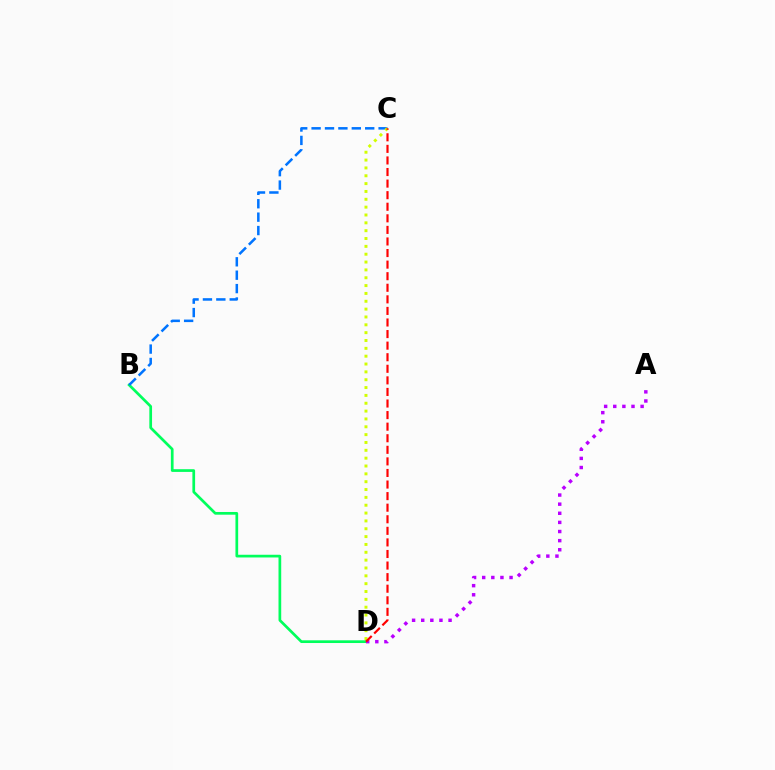{('B', 'D'): [{'color': '#00ff5c', 'line_style': 'solid', 'thickness': 1.95}], ('B', 'C'): [{'color': '#0074ff', 'line_style': 'dashed', 'thickness': 1.82}], ('A', 'D'): [{'color': '#b900ff', 'line_style': 'dotted', 'thickness': 2.48}], ('C', 'D'): [{'color': '#d1ff00', 'line_style': 'dotted', 'thickness': 2.13}, {'color': '#ff0000', 'line_style': 'dashed', 'thickness': 1.57}]}